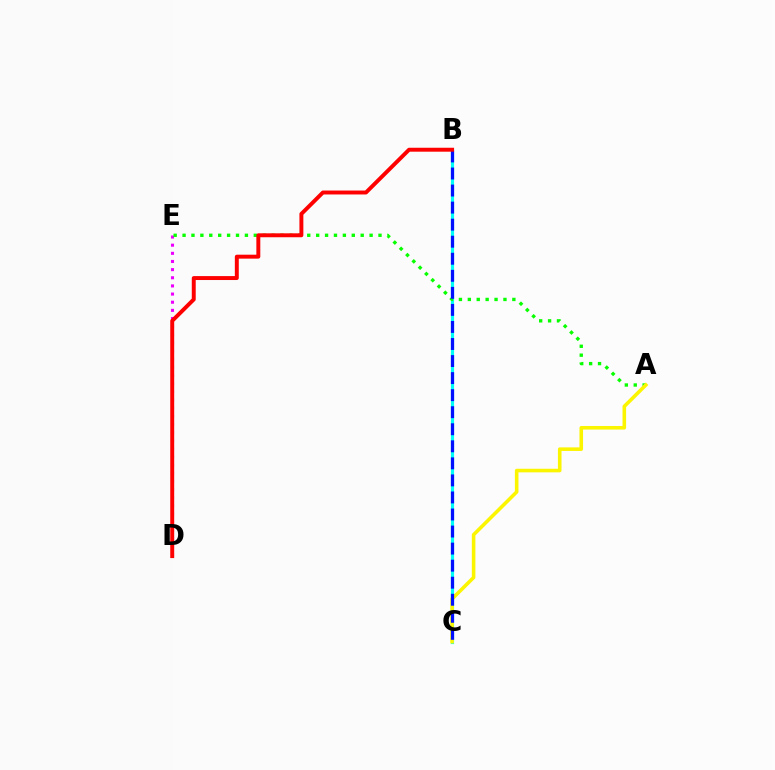{('B', 'C'): [{'color': '#00fff6', 'line_style': 'solid', 'thickness': 2.28}, {'color': '#0010ff', 'line_style': 'dashed', 'thickness': 2.32}], ('D', 'E'): [{'color': '#ee00ff', 'line_style': 'dotted', 'thickness': 2.21}], ('A', 'E'): [{'color': '#08ff00', 'line_style': 'dotted', 'thickness': 2.42}], ('A', 'C'): [{'color': '#fcf500', 'line_style': 'solid', 'thickness': 2.58}], ('B', 'D'): [{'color': '#ff0000', 'line_style': 'solid', 'thickness': 2.84}]}